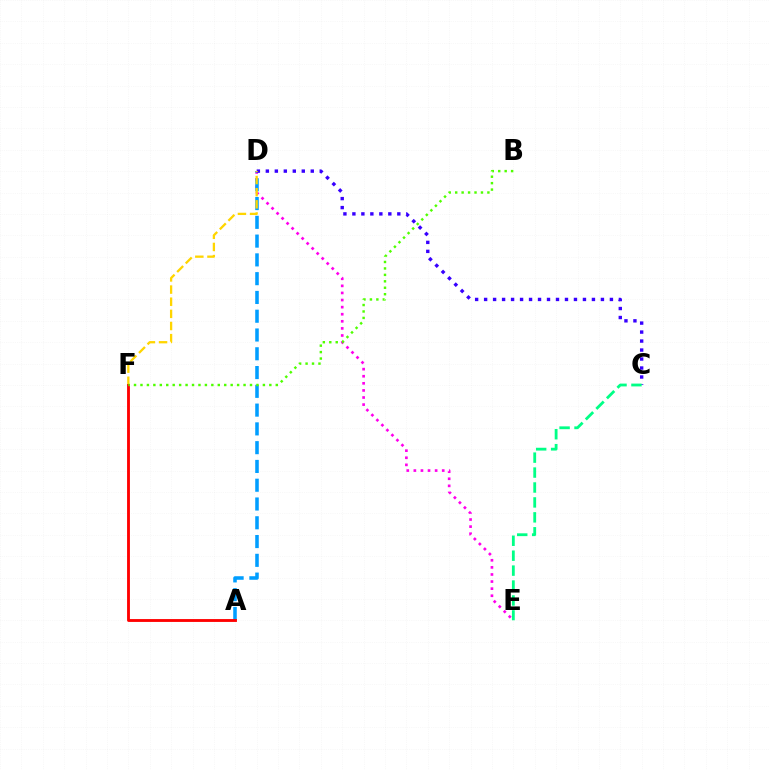{('D', 'E'): [{'color': '#ff00ed', 'line_style': 'dotted', 'thickness': 1.93}], ('A', 'D'): [{'color': '#009eff', 'line_style': 'dashed', 'thickness': 2.55}], ('C', 'D'): [{'color': '#3700ff', 'line_style': 'dotted', 'thickness': 2.44}], ('D', 'F'): [{'color': '#ffd500', 'line_style': 'dashed', 'thickness': 1.65}], ('A', 'F'): [{'color': '#ff0000', 'line_style': 'solid', 'thickness': 2.05}], ('B', 'F'): [{'color': '#4fff00', 'line_style': 'dotted', 'thickness': 1.75}], ('C', 'E'): [{'color': '#00ff86', 'line_style': 'dashed', 'thickness': 2.03}]}